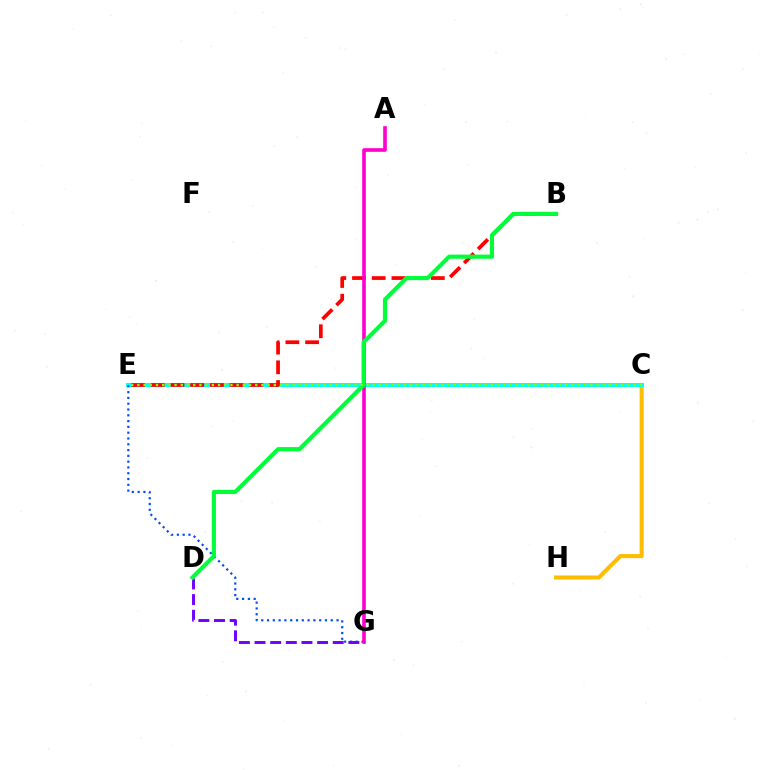{('C', 'H'): [{'color': '#ffbd00', 'line_style': 'solid', 'thickness': 2.94}], ('C', 'E'): [{'color': '#00fff6', 'line_style': 'solid', 'thickness': 2.86}, {'color': '#84ff00', 'line_style': 'dotted', 'thickness': 1.69}], ('E', 'G'): [{'color': '#004bff', 'line_style': 'dotted', 'thickness': 1.57}], ('B', 'E'): [{'color': '#ff0000', 'line_style': 'dashed', 'thickness': 2.68}], ('A', 'G'): [{'color': '#ff00cf', 'line_style': 'solid', 'thickness': 2.62}], ('D', 'G'): [{'color': '#7200ff', 'line_style': 'dashed', 'thickness': 2.12}], ('B', 'D'): [{'color': '#00ff39', 'line_style': 'solid', 'thickness': 2.99}]}